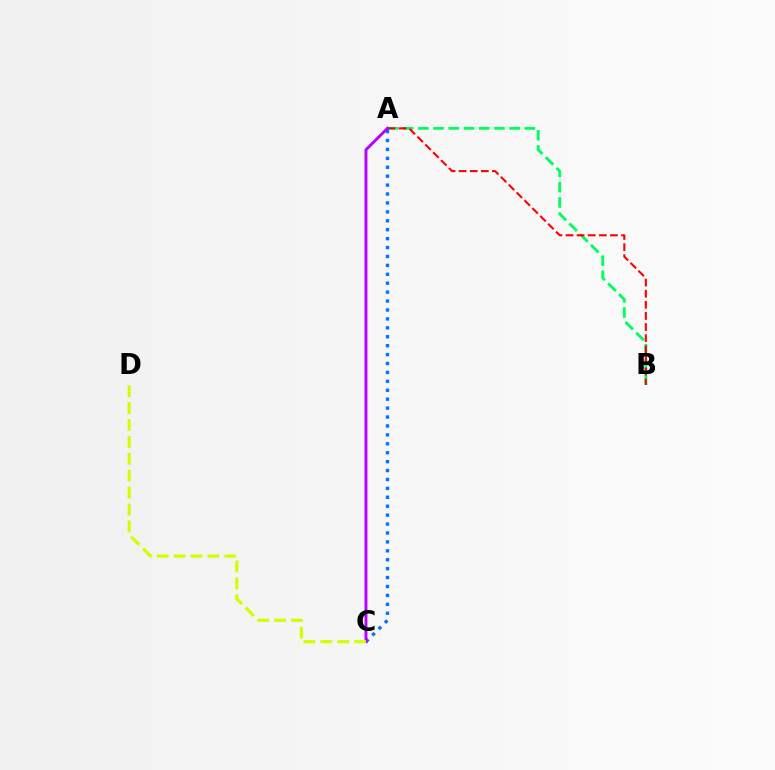{('A', 'B'): [{'color': '#00ff5c', 'line_style': 'dashed', 'thickness': 2.07}, {'color': '#ff0000', 'line_style': 'dashed', 'thickness': 1.51}], ('A', 'C'): [{'color': '#0074ff', 'line_style': 'dotted', 'thickness': 2.42}, {'color': '#b900ff', 'line_style': 'solid', 'thickness': 2.09}], ('C', 'D'): [{'color': '#d1ff00', 'line_style': 'dashed', 'thickness': 2.3}]}